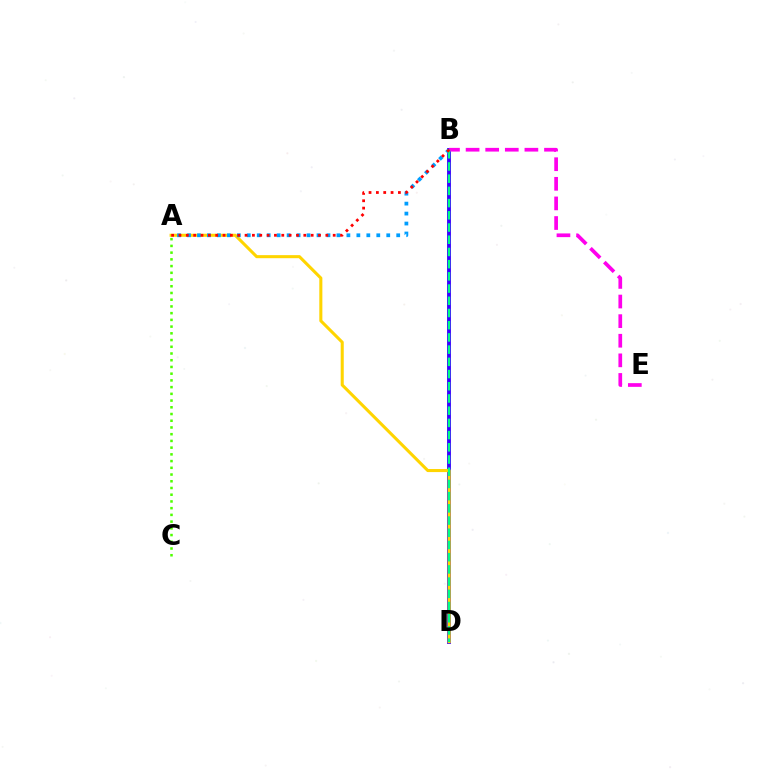{('B', 'D'): [{'color': '#3700ff', 'line_style': 'solid', 'thickness': 2.78}, {'color': '#00ff86', 'line_style': 'dashed', 'thickness': 1.66}], ('A', 'D'): [{'color': '#ffd500', 'line_style': 'solid', 'thickness': 2.2}], ('B', 'E'): [{'color': '#ff00ed', 'line_style': 'dashed', 'thickness': 2.66}], ('A', 'B'): [{'color': '#009eff', 'line_style': 'dotted', 'thickness': 2.71}, {'color': '#ff0000', 'line_style': 'dotted', 'thickness': 2.0}], ('A', 'C'): [{'color': '#4fff00', 'line_style': 'dotted', 'thickness': 1.83}]}